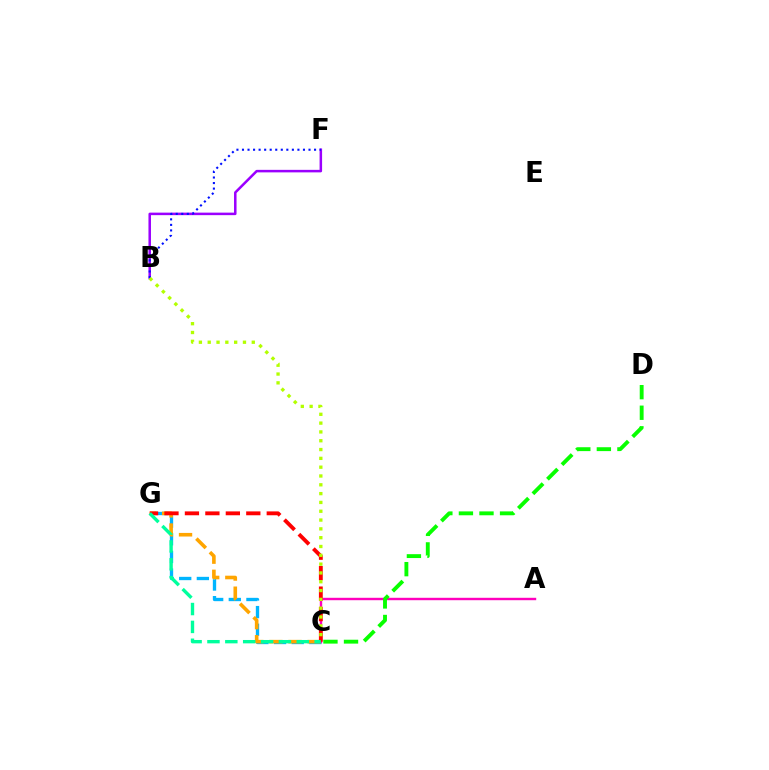{('C', 'G'): [{'color': '#00b5ff', 'line_style': 'dashed', 'thickness': 2.4}, {'color': '#ffa500', 'line_style': 'dashed', 'thickness': 2.6}, {'color': '#ff0000', 'line_style': 'dashed', 'thickness': 2.78}, {'color': '#00ff9d', 'line_style': 'dashed', 'thickness': 2.43}], ('B', 'F'): [{'color': '#9b00ff', 'line_style': 'solid', 'thickness': 1.81}, {'color': '#0010ff', 'line_style': 'dotted', 'thickness': 1.51}], ('A', 'C'): [{'color': '#ff00bd', 'line_style': 'solid', 'thickness': 1.74}], ('C', 'D'): [{'color': '#08ff00', 'line_style': 'dashed', 'thickness': 2.79}], ('B', 'C'): [{'color': '#b3ff00', 'line_style': 'dotted', 'thickness': 2.39}]}